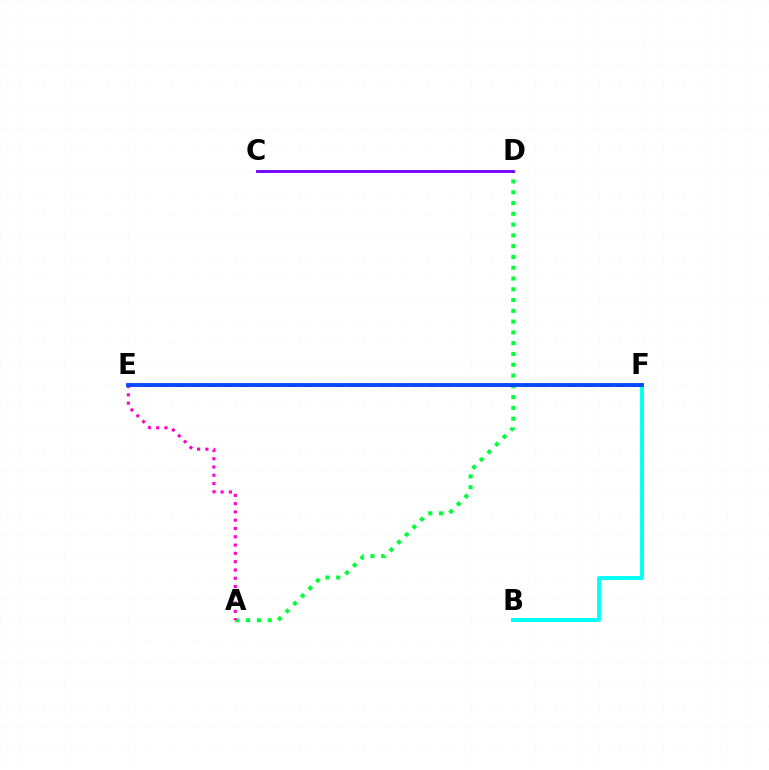{('E', 'F'): [{'color': '#ffbd00', 'line_style': 'dotted', 'thickness': 2.92}, {'color': '#84ff00', 'line_style': 'dashed', 'thickness': 1.99}, {'color': '#ff0000', 'line_style': 'dashed', 'thickness': 2.14}, {'color': '#004bff', 'line_style': 'solid', 'thickness': 2.75}], ('B', 'F'): [{'color': '#00fff6', 'line_style': 'solid', 'thickness': 2.8}], ('A', 'D'): [{'color': '#00ff39', 'line_style': 'dotted', 'thickness': 2.93}], ('C', 'D'): [{'color': '#7200ff', 'line_style': 'solid', 'thickness': 2.04}], ('A', 'E'): [{'color': '#ff00cf', 'line_style': 'dotted', 'thickness': 2.25}]}